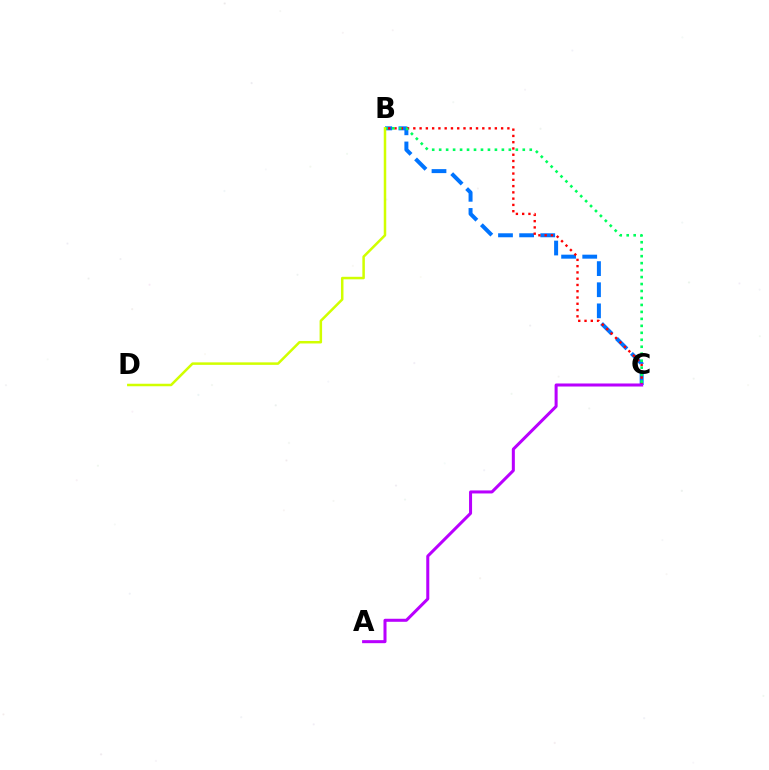{('B', 'C'): [{'color': '#0074ff', 'line_style': 'dashed', 'thickness': 2.87}, {'color': '#ff0000', 'line_style': 'dotted', 'thickness': 1.7}, {'color': '#00ff5c', 'line_style': 'dotted', 'thickness': 1.89}], ('B', 'D'): [{'color': '#d1ff00', 'line_style': 'solid', 'thickness': 1.81}], ('A', 'C'): [{'color': '#b900ff', 'line_style': 'solid', 'thickness': 2.18}]}